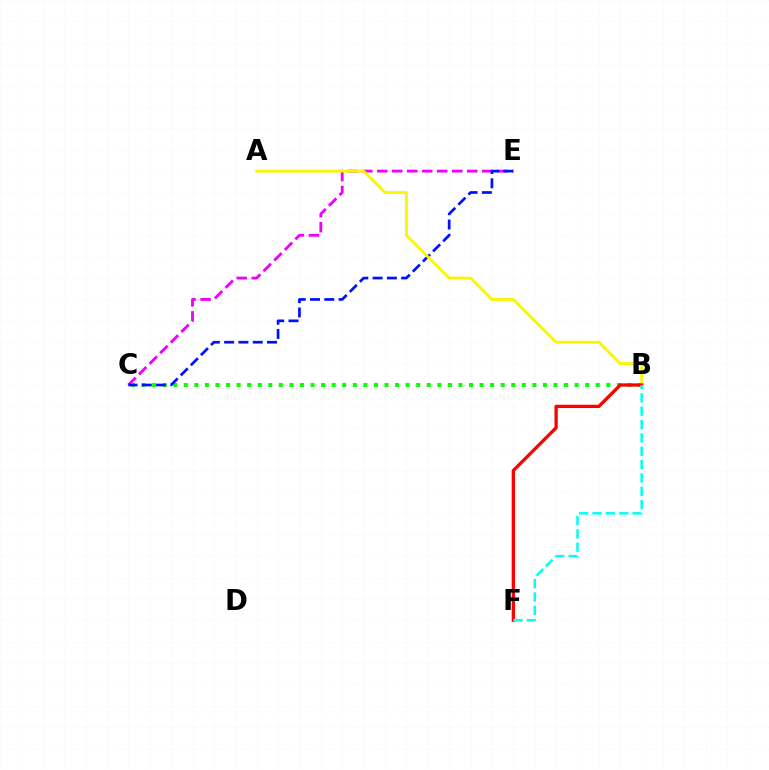{('C', 'E'): [{'color': '#ee00ff', 'line_style': 'dashed', 'thickness': 2.04}, {'color': '#0010ff', 'line_style': 'dashed', 'thickness': 1.94}], ('B', 'C'): [{'color': '#08ff00', 'line_style': 'dotted', 'thickness': 2.87}], ('A', 'B'): [{'color': '#fcf500', 'line_style': 'solid', 'thickness': 2.04}], ('B', 'F'): [{'color': '#ff0000', 'line_style': 'solid', 'thickness': 2.38}, {'color': '#00fff6', 'line_style': 'dashed', 'thickness': 1.81}]}